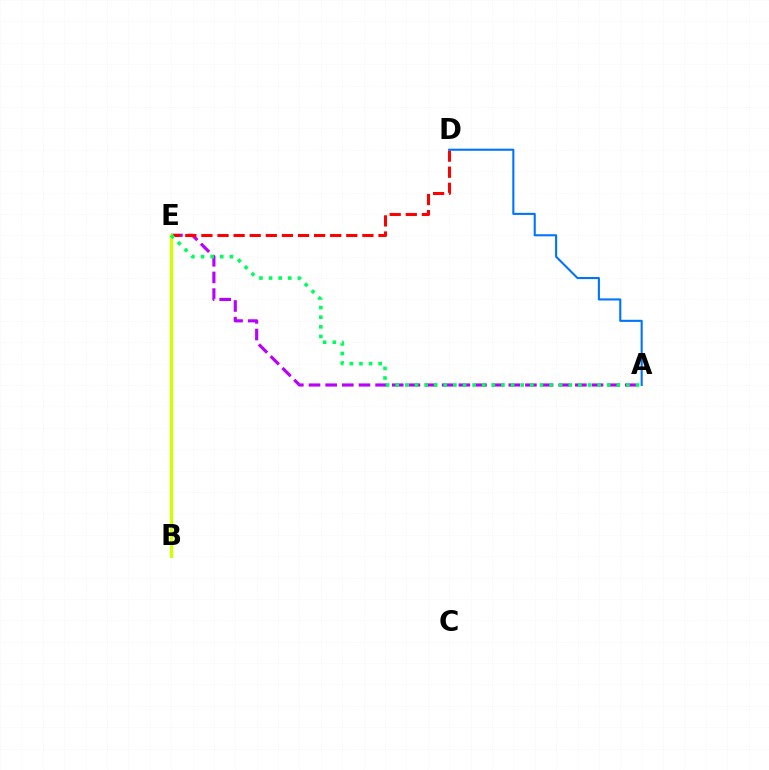{('A', 'E'): [{'color': '#b900ff', 'line_style': 'dashed', 'thickness': 2.26}, {'color': '#00ff5c', 'line_style': 'dotted', 'thickness': 2.61}], ('D', 'E'): [{'color': '#ff0000', 'line_style': 'dashed', 'thickness': 2.19}], ('A', 'D'): [{'color': '#0074ff', 'line_style': 'solid', 'thickness': 1.51}], ('B', 'E'): [{'color': '#d1ff00', 'line_style': 'solid', 'thickness': 2.37}]}